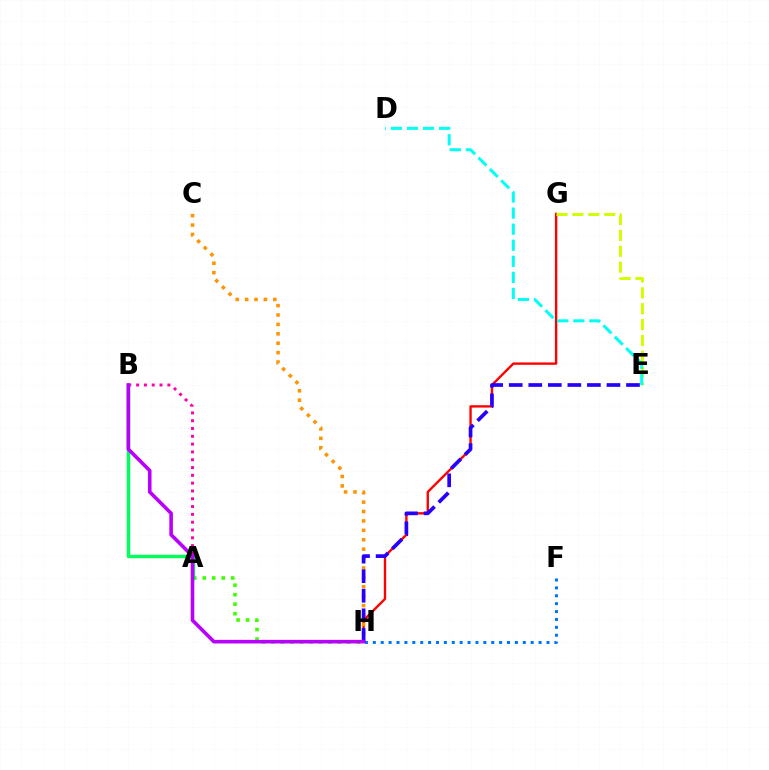{('G', 'H'): [{'color': '#ff0000', 'line_style': 'solid', 'thickness': 1.71}], ('A', 'B'): [{'color': '#ff00ac', 'line_style': 'dotted', 'thickness': 2.12}, {'color': '#00ff5c', 'line_style': 'solid', 'thickness': 2.48}], ('A', 'H'): [{'color': '#3dff00', 'line_style': 'dotted', 'thickness': 2.58}], ('C', 'H'): [{'color': '#ff9400', 'line_style': 'dotted', 'thickness': 2.55}], ('F', 'H'): [{'color': '#0074ff', 'line_style': 'dotted', 'thickness': 2.14}], ('E', 'G'): [{'color': '#d1ff00', 'line_style': 'dashed', 'thickness': 2.16}], ('E', 'H'): [{'color': '#2500ff', 'line_style': 'dashed', 'thickness': 2.66}], ('B', 'H'): [{'color': '#b900ff', 'line_style': 'solid', 'thickness': 2.59}], ('D', 'E'): [{'color': '#00fff6', 'line_style': 'dashed', 'thickness': 2.18}]}